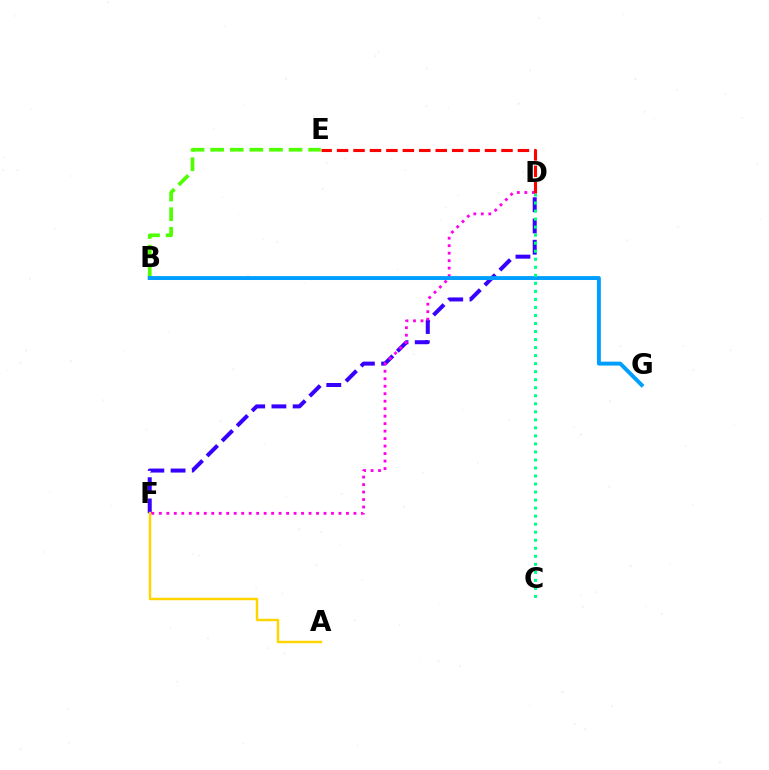{('D', 'F'): [{'color': '#3700ff', 'line_style': 'dashed', 'thickness': 2.89}, {'color': '#ff00ed', 'line_style': 'dotted', 'thickness': 2.03}], ('A', 'F'): [{'color': '#ffd500', 'line_style': 'solid', 'thickness': 1.77}], ('B', 'E'): [{'color': '#4fff00', 'line_style': 'dashed', 'thickness': 2.66}], ('B', 'G'): [{'color': '#009eff', 'line_style': 'solid', 'thickness': 2.82}], ('C', 'D'): [{'color': '#00ff86', 'line_style': 'dotted', 'thickness': 2.18}], ('D', 'E'): [{'color': '#ff0000', 'line_style': 'dashed', 'thickness': 2.23}]}